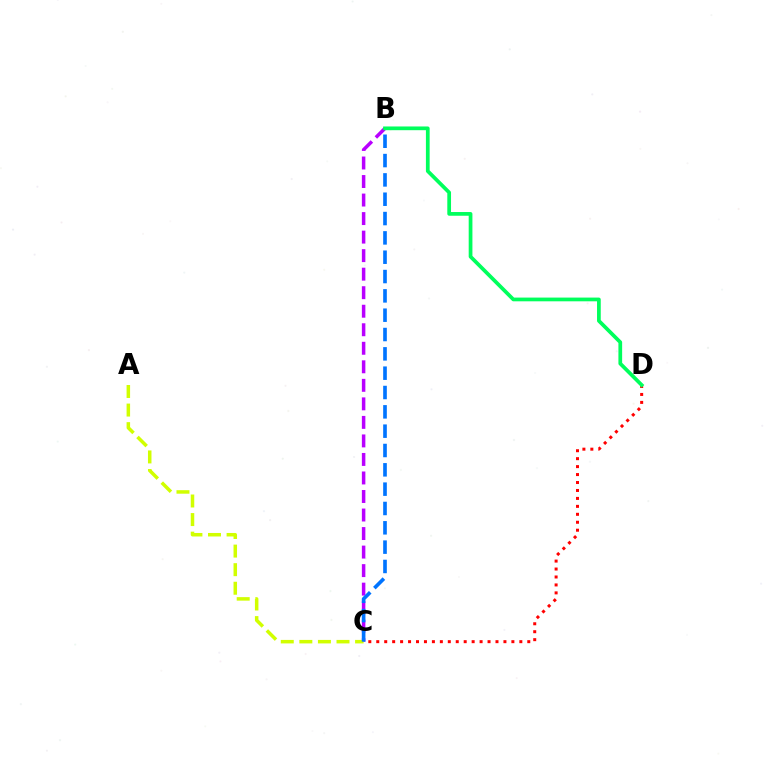{('C', 'D'): [{'color': '#ff0000', 'line_style': 'dotted', 'thickness': 2.16}], ('B', 'C'): [{'color': '#b900ff', 'line_style': 'dashed', 'thickness': 2.52}, {'color': '#0074ff', 'line_style': 'dashed', 'thickness': 2.63}], ('A', 'C'): [{'color': '#d1ff00', 'line_style': 'dashed', 'thickness': 2.52}], ('B', 'D'): [{'color': '#00ff5c', 'line_style': 'solid', 'thickness': 2.68}]}